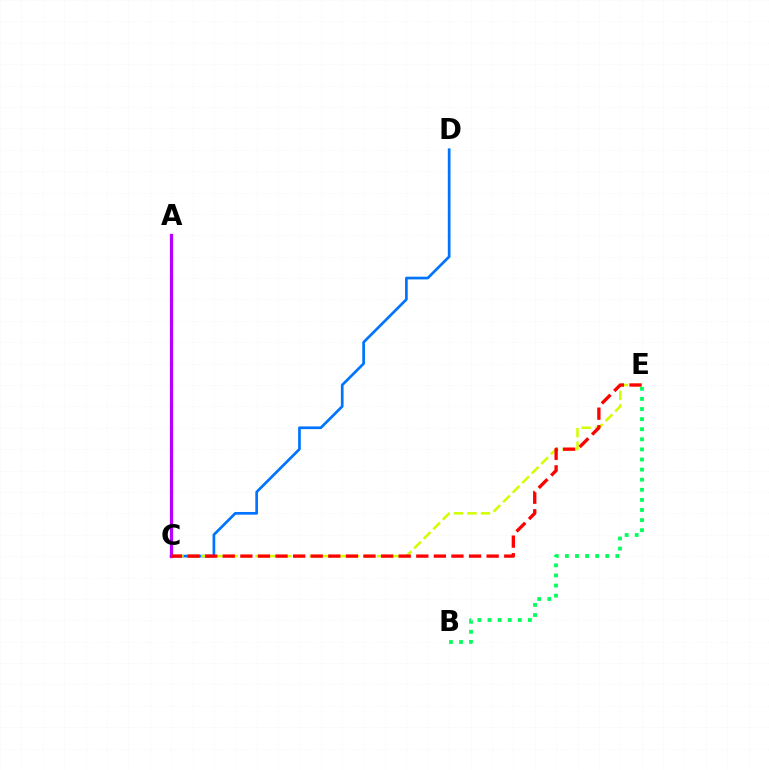{('C', 'D'): [{'color': '#0074ff', 'line_style': 'solid', 'thickness': 1.94}], ('A', 'C'): [{'color': '#b900ff', 'line_style': 'solid', 'thickness': 2.34}], ('C', 'E'): [{'color': '#d1ff00', 'line_style': 'dashed', 'thickness': 1.84}, {'color': '#ff0000', 'line_style': 'dashed', 'thickness': 2.39}], ('B', 'E'): [{'color': '#00ff5c', 'line_style': 'dotted', 'thickness': 2.74}]}